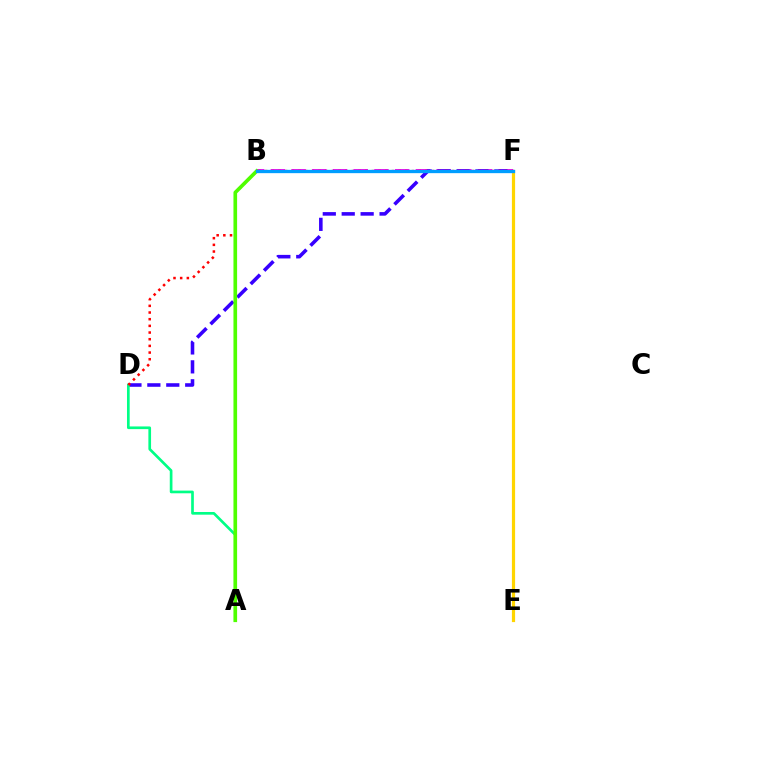{('E', 'F'): [{'color': '#ffd500', 'line_style': 'solid', 'thickness': 2.3}], ('B', 'F'): [{'color': '#ff00ed', 'line_style': 'dashed', 'thickness': 2.81}, {'color': '#009eff', 'line_style': 'solid', 'thickness': 2.38}], ('D', 'F'): [{'color': '#3700ff', 'line_style': 'dashed', 'thickness': 2.57}, {'color': '#ff0000', 'line_style': 'dotted', 'thickness': 1.81}], ('A', 'D'): [{'color': '#00ff86', 'line_style': 'solid', 'thickness': 1.93}], ('A', 'B'): [{'color': '#4fff00', 'line_style': 'solid', 'thickness': 2.63}]}